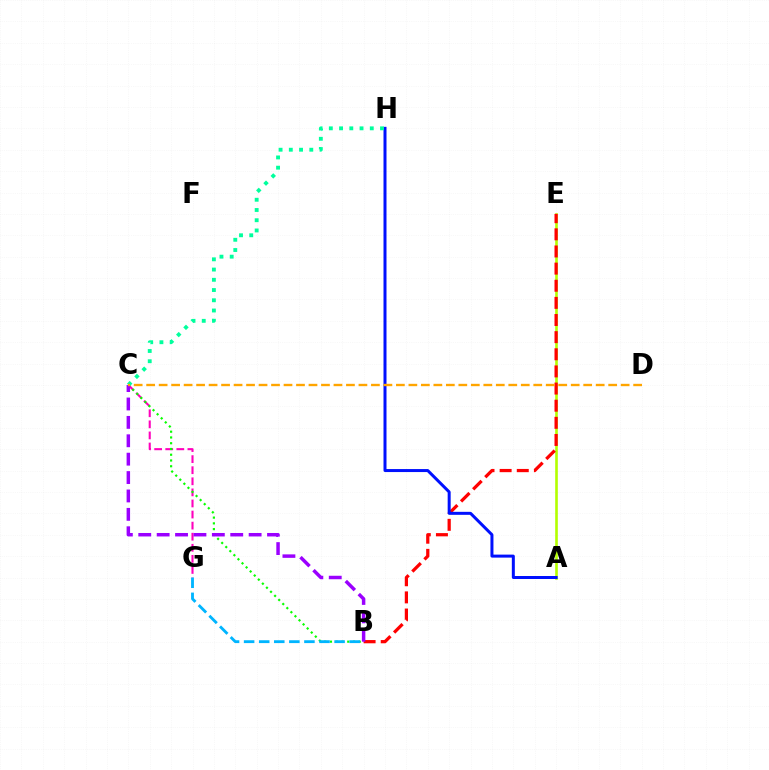{('C', 'G'): [{'color': '#ff00bd', 'line_style': 'dashed', 'thickness': 1.51}], ('A', 'E'): [{'color': '#b3ff00', 'line_style': 'solid', 'thickness': 1.89}], ('B', 'E'): [{'color': '#ff0000', 'line_style': 'dashed', 'thickness': 2.33}], ('A', 'H'): [{'color': '#0010ff', 'line_style': 'solid', 'thickness': 2.16}], ('B', 'C'): [{'color': '#08ff00', 'line_style': 'dotted', 'thickness': 1.56}, {'color': '#9b00ff', 'line_style': 'dashed', 'thickness': 2.5}], ('C', 'H'): [{'color': '#00ff9d', 'line_style': 'dotted', 'thickness': 2.78}], ('B', 'G'): [{'color': '#00b5ff', 'line_style': 'dashed', 'thickness': 2.05}], ('C', 'D'): [{'color': '#ffa500', 'line_style': 'dashed', 'thickness': 1.7}]}